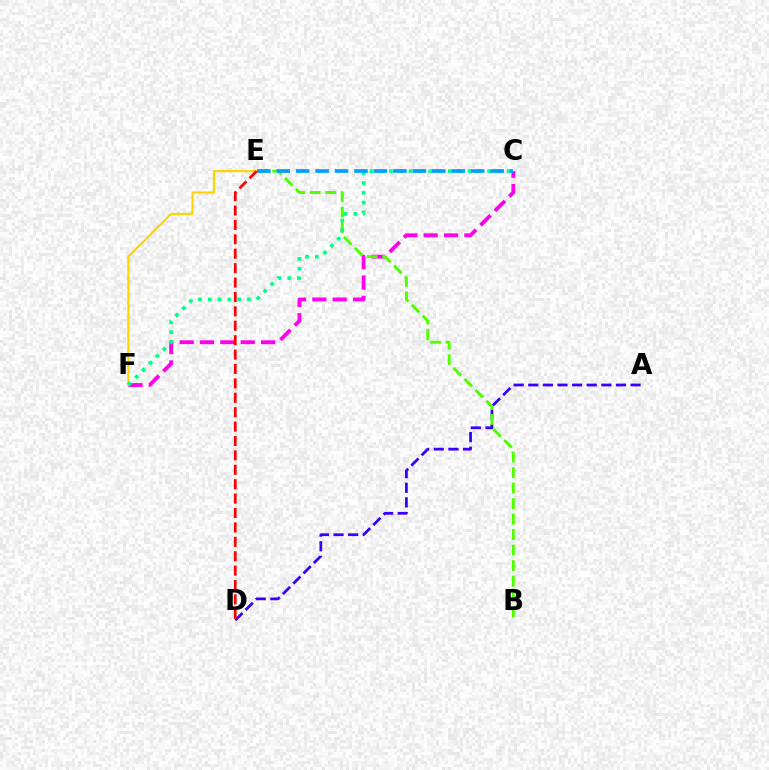{('A', 'D'): [{'color': '#3700ff', 'line_style': 'dashed', 'thickness': 1.99}], ('C', 'F'): [{'color': '#ff00ed', 'line_style': 'dashed', 'thickness': 2.77}, {'color': '#00ff86', 'line_style': 'dotted', 'thickness': 2.67}], ('B', 'E'): [{'color': '#4fff00', 'line_style': 'dashed', 'thickness': 2.11}], ('E', 'F'): [{'color': '#ffd500', 'line_style': 'solid', 'thickness': 1.56}], ('C', 'E'): [{'color': '#009eff', 'line_style': 'dashed', 'thickness': 2.64}], ('D', 'E'): [{'color': '#ff0000', 'line_style': 'dashed', 'thickness': 1.96}]}